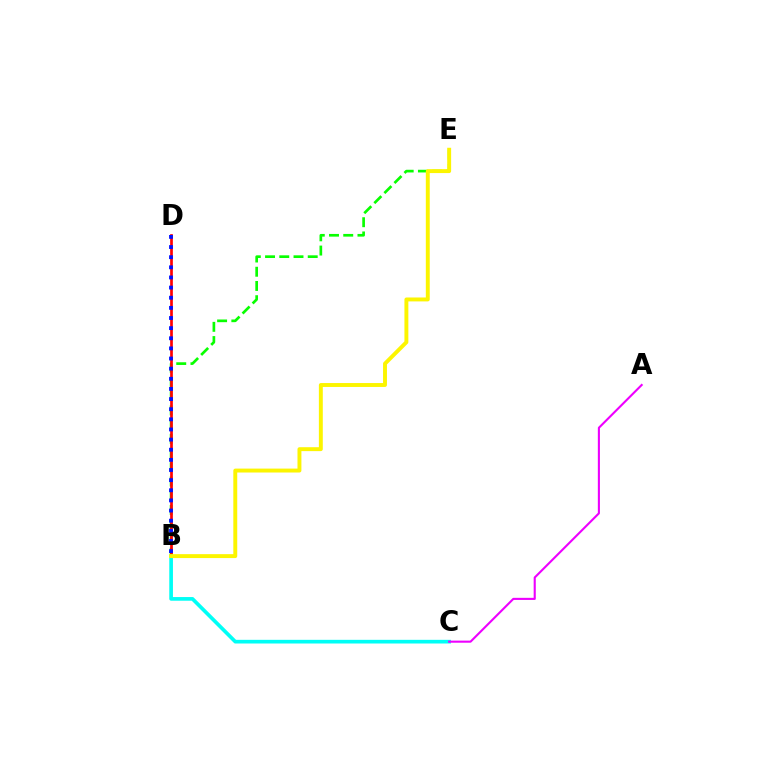{('B', 'E'): [{'color': '#08ff00', 'line_style': 'dashed', 'thickness': 1.93}, {'color': '#fcf500', 'line_style': 'solid', 'thickness': 2.82}], ('B', 'D'): [{'color': '#ff0000', 'line_style': 'solid', 'thickness': 1.94}, {'color': '#0010ff', 'line_style': 'dotted', 'thickness': 2.75}], ('B', 'C'): [{'color': '#00fff6', 'line_style': 'solid', 'thickness': 2.65}], ('A', 'C'): [{'color': '#ee00ff', 'line_style': 'solid', 'thickness': 1.52}]}